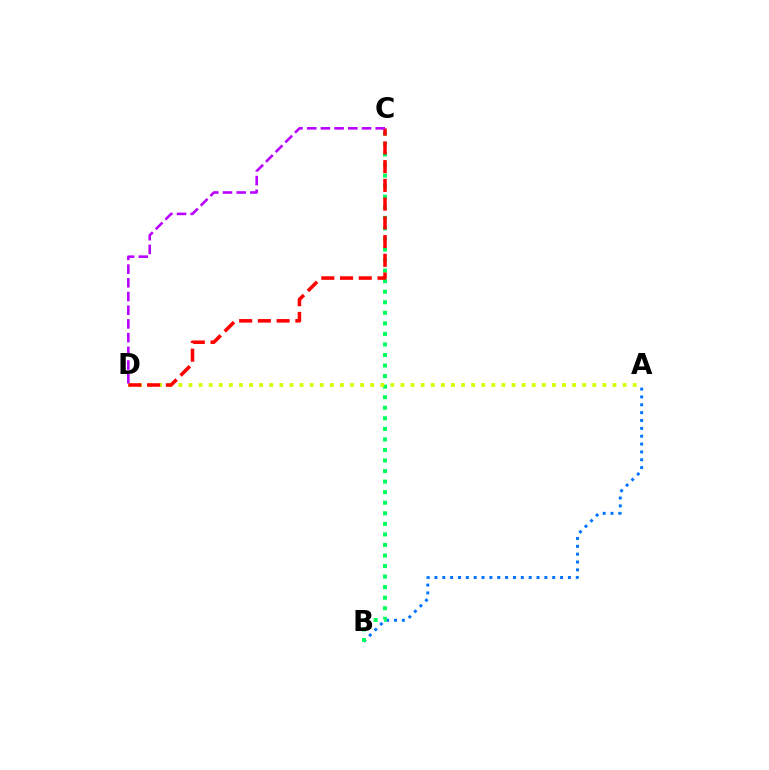{('A', 'B'): [{'color': '#0074ff', 'line_style': 'dotted', 'thickness': 2.13}], ('B', 'C'): [{'color': '#00ff5c', 'line_style': 'dotted', 'thickness': 2.87}], ('A', 'D'): [{'color': '#d1ff00', 'line_style': 'dotted', 'thickness': 2.74}], ('C', 'D'): [{'color': '#ff0000', 'line_style': 'dashed', 'thickness': 2.55}, {'color': '#b900ff', 'line_style': 'dashed', 'thickness': 1.86}]}